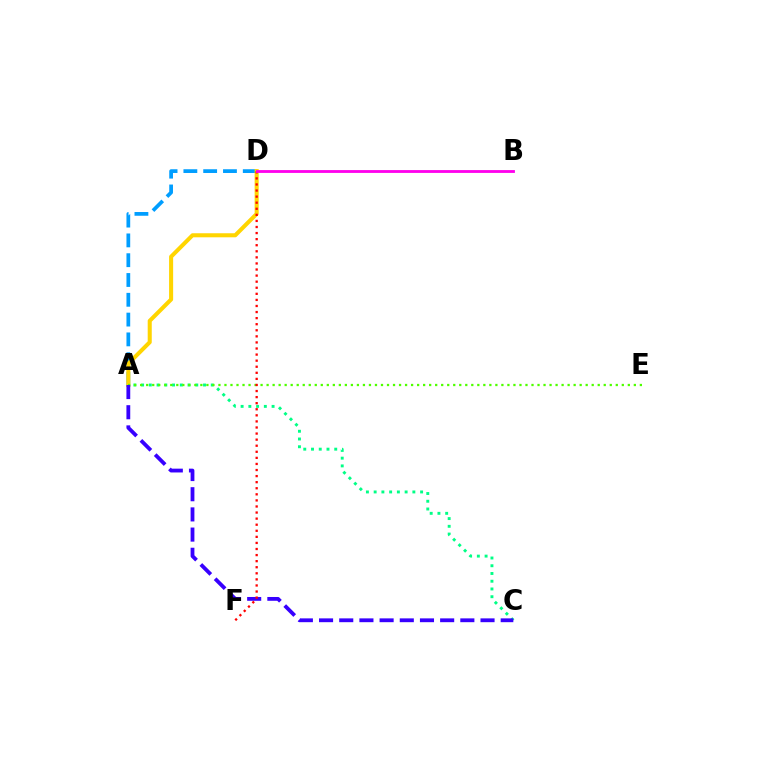{('A', 'D'): [{'color': '#009eff', 'line_style': 'dashed', 'thickness': 2.69}, {'color': '#ffd500', 'line_style': 'solid', 'thickness': 2.92}], ('A', 'C'): [{'color': '#00ff86', 'line_style': 'dotted', 'thickness': 2.1}, {'color': '#3700ff', 'line_style': 'dashed', 'thickness': 2.74}], ('A', 'E'): [{'color': '#4fff00', 'line_style': 'dotted', 'thickness': 1.64}], ('D', 'F'): [{'color': '#ff0000', 'line_style': 'dotted', 'thickness': 1.65}], ('B', 'D'): [{'color': '#ff00ed', 'line_style': 'solid', 'thickness': 2.04}]}